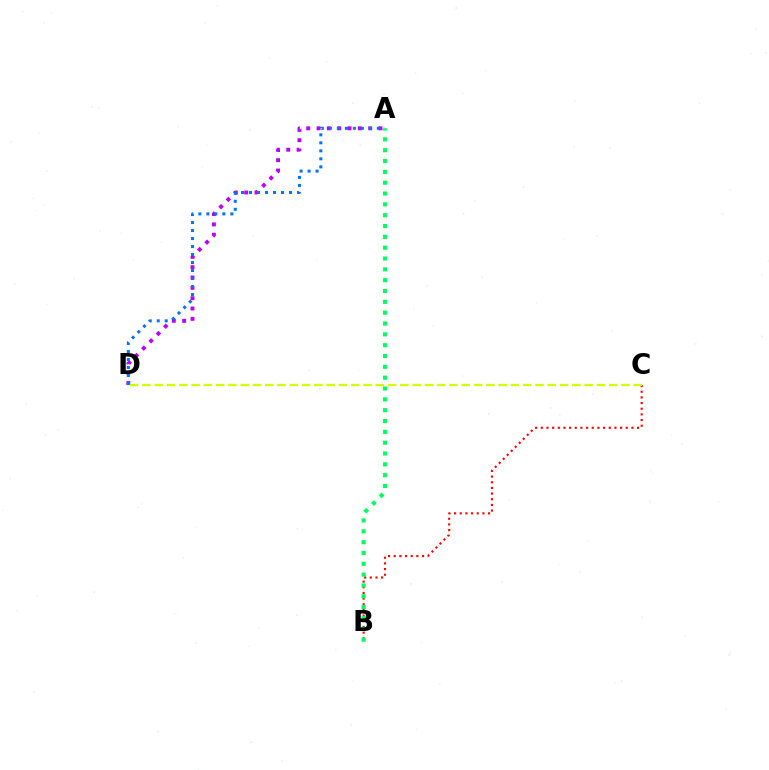{('A', 'D'): [{'color': '#b900ff', 'line_style': 'dotted', 'thickness': 2.81}, {'color': '#0074ff', 'line_style': 'dotted', 'thickness': 2.17}], ('B', 'C'): [{'color': '#ff0000', 'line_style': 'dotted', 'thickness': 1.54}], ('A', 'B'): [{'color': '#00ff5c', 'line_style': 'dotted', 'thickness': 2.94}], ('C', 'D'): [{'color': '#d1ff00', 'line_style': 'dashed', 'thickness': 1.67}]}